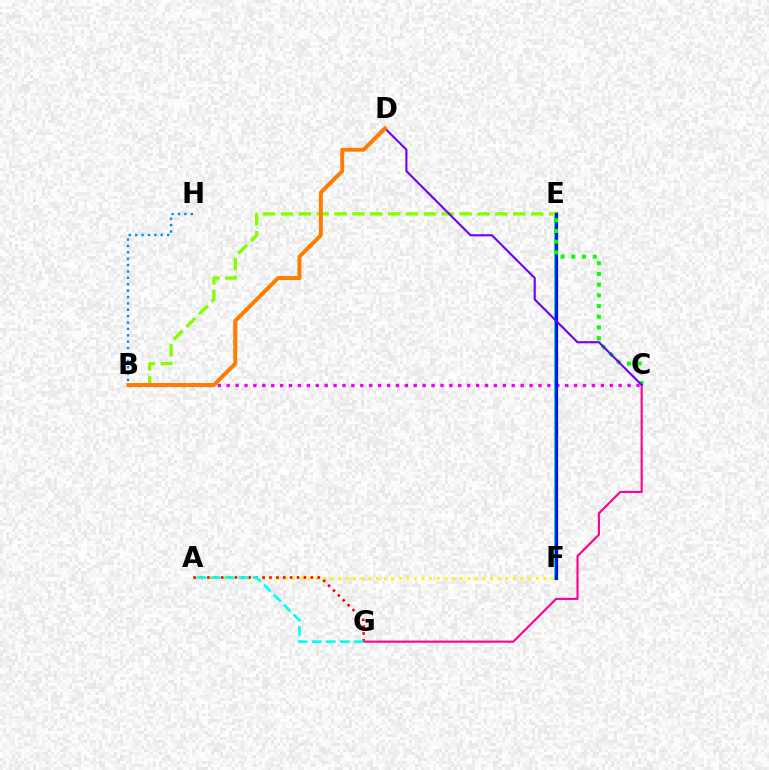{('C', 'G'): [{'color': '#ff0094', 'line_style': 'solid', 'thickness': 1.54}], ('E', 'F'): [{'color': '#00ff74', 'line_style': 'solid', 'thickness': 2.88}, {'color': '#0010ff', 'line_style': 'solid', 'thickness': 2.31}], ('B', 'C'): [{'color': '#ee00ff', 'line_style': 'dotted', 'thickness': 2.42}], ('B', 'E'): [{'color': '#84ff00', 'line_style': 'dashed', 'thickness': 2.43}], ('B', 'H'): [{'color': '#008cff', 'line_style': 'dotted', 'thickness': 1.73}], ('A', 'F'): [{'color': '#fcf500', 'line_style': 'dotted', 'thickness': 2.07}], ('A', 'G'): [{'color': '#ff0000', 'line_style': 'dotted', 'thickness': 1.87}, {'color': '#00fff6', 'line_style': 'dashed', 'thickness': 1.91}], ('C', 'E'): [{'color': '#08ff00', 'line_style': 'dotted', 'thickness': 2.91}], ('C', 'D'): [{'color': '#7200ff', 'line_style': 'solid', 'thickness': 1.53}], ('B', 'D'): [{'color': '#ff7c00', 'line_style': 'solid', 'thickness': 2.85}]}